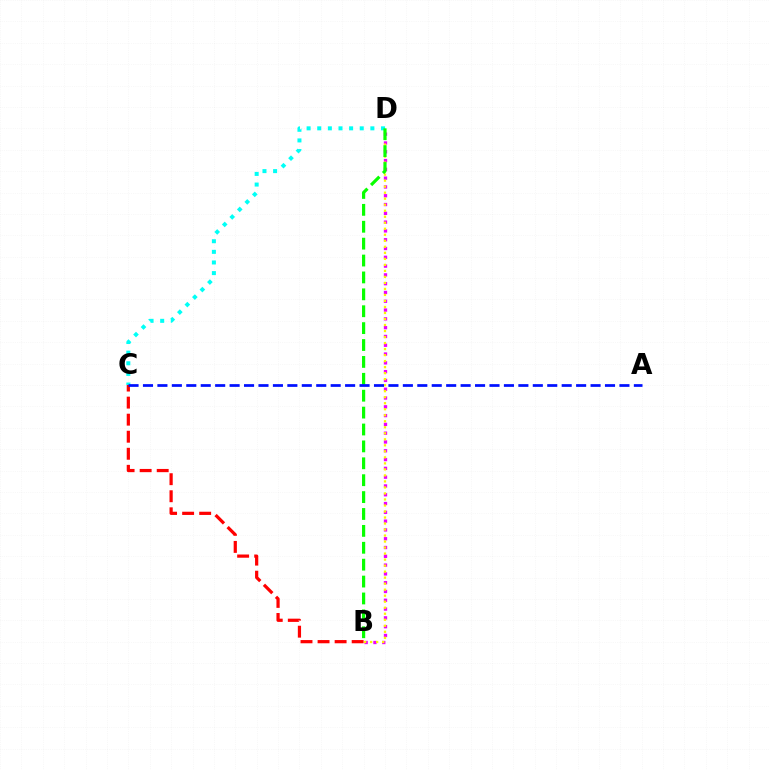{('B', 'C'): [{'color': '#ff0000', 'line_style': 'dashed', 'thickness': 2.32}], ('B', 'D'): [{'color': '#ee00ff', 'line_style': 'dotted', 'thickness': 2.39}, {'color': '#fcf500', 'line_style': 'dotted', 'thickness': 1.63}, {'color': '#08ff00', 'line_style': 'dashed', 'thickness': 2.3}], ('C', 'D'): [{'color': '#00fff6', 'line_style': 'dotted', 'thickness': 2.89}], ('A', 'C'): [{'color': '#0010ff', 'line_style': 'dashed', 'thickness': 1.96}]}